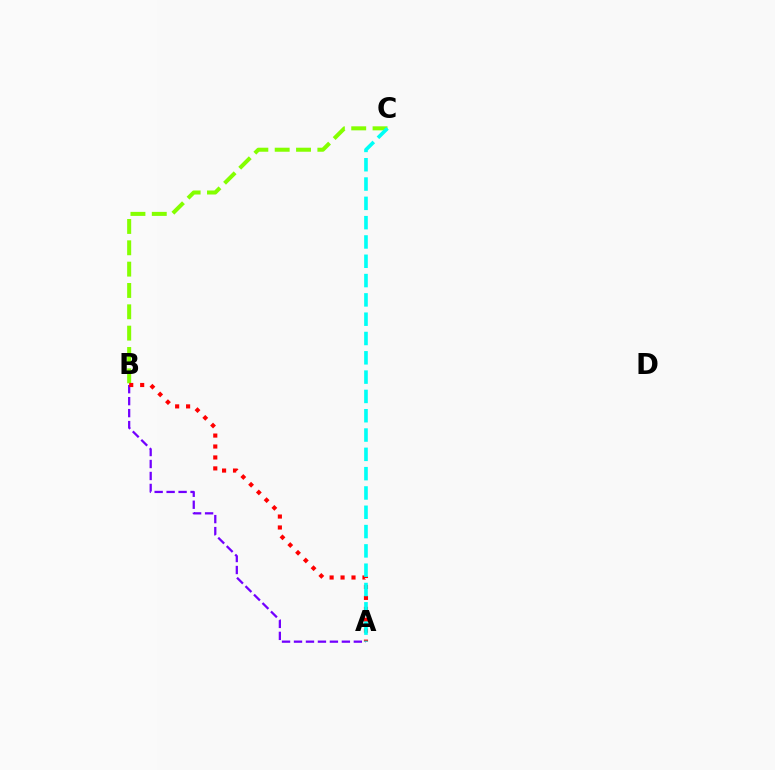{('A', 'B'): [{'color': '#7200ff', 'line_style': 'dashed', 'thickness': 1.63}, {'color': '#ff0000', 'line_style': 'dotted', 'thickness': 2.97}], ('B', 'C'): [{'color': '#84ff00', 'line_style': 'dashed', 'thickness': 2.9}], ('A', 'C'): [{'color': '#00fff6', 'line_style': 'dashed', 'thickness': 2.62}]}